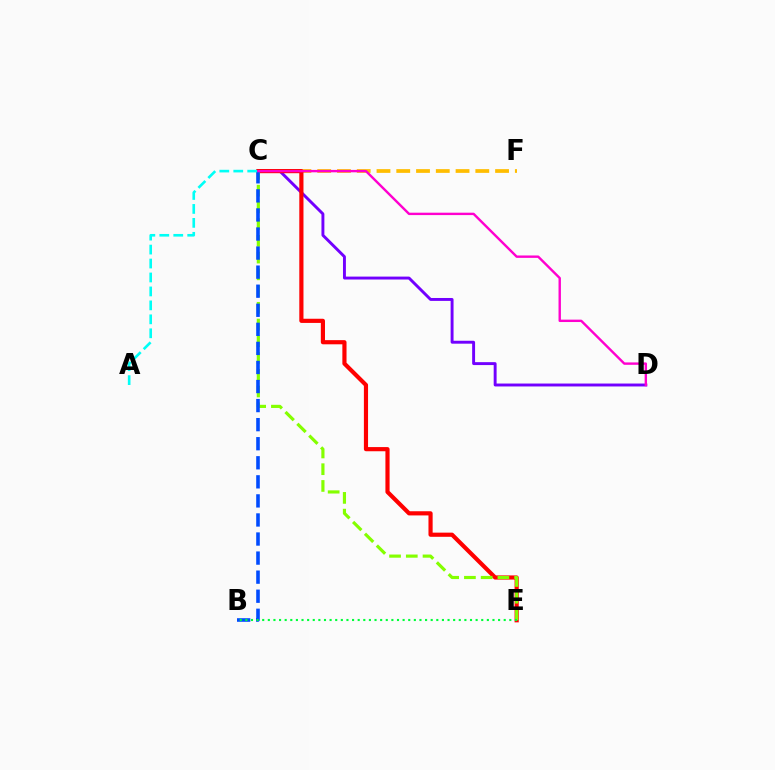{('C', 'F'): [{'color': '#ffbd00', 'line_style': 'dashed', 'thickness': 2.68}], ('C', 'D'): [{'color': '#7200ff', 'line_style': 'solid', 'thickness': 2.1}, {'color': '#ff00cf', 'line_style': 'solid', 'thickness': 1.72}], ('C', 'E'): [{'color': '#ff0000', 'line_style': 'solid', 'thickness': 3.0}, {'color': '#84ff00', 'line_style': 'dashed', 'thickness': 2.27}], ('B', 'C'): [{'color': '#004bff', 'line_style': 'dashed', 'thickness': 2.59}], ('A', 'C'): [{'color': '#00fff6', 'line_style': 'dashed', 'thickness': 1.9}], ('B', 'E'): [{'color': '#00ff39', 'line_style': 'dotted', 'thickness': 1.53}]}